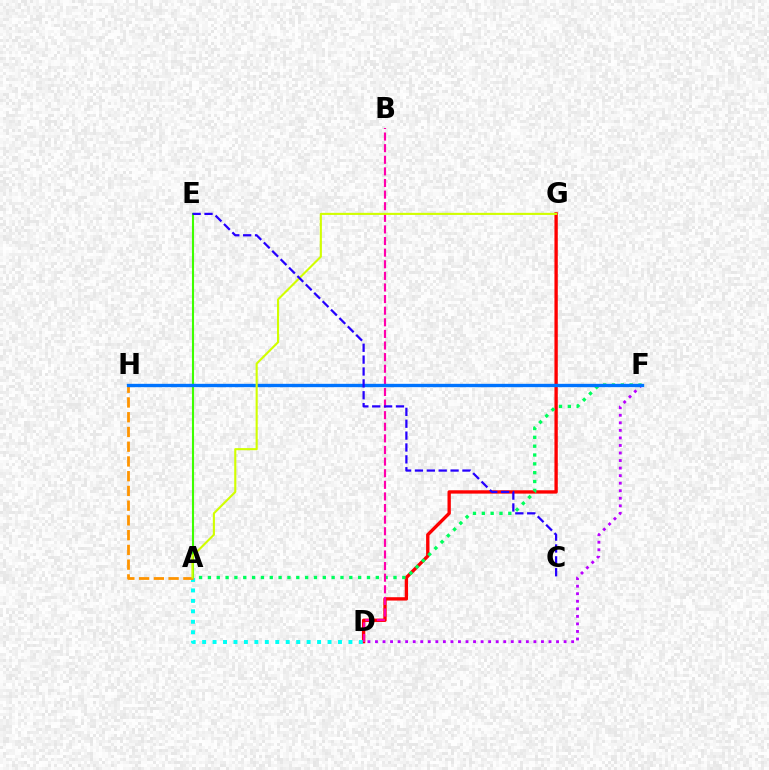{('A', 'E'): [{'color': '#3dff00', 'line_style': 'solid', 'thickness': 1.51}], ('D', 'F'): [{'color': '#b900ff', 'line_style': 'dotted', 'thickness': 2.05}], ('D', 'G'): [{'color': '#ff0000', 'line_style': 'solid', 'thickness': 2.41}], ('A', 'D'): [{'color': '#00fff6', 'line_style': 'dotted', 'thickness': 2.84}], ('A', 'F'): [{'color': '#00ff5c', 'line_style': 'dotted', 'thickness': 2.4}], ('B', 'D'): [{'color': '#ff00ac', 'line_style': 'dashed', 'thickness': 1.58}], ('A', 'H'): [{'color': '#ff9400', 'line_style': 'dashed', 'thickness': 2.0}], ('F', 'H'): [{'color': '#0074ff', 'line_style': 'solid', 'thickness': 2.41}], ('A', 'G'): [{'color': '#d1ff00', 'line_style': 'solid', 'thickness': 1.52}], ('C', 'E'): [{'color': '#2500ff', 'line_style': 'dashed', 'thickness': 1.61}]}